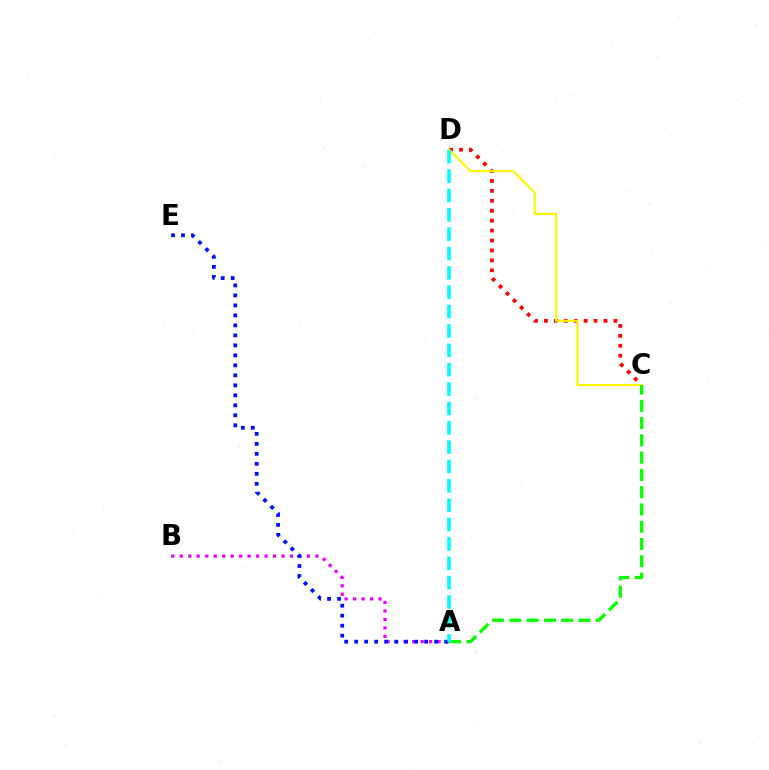{('A', 'B'): [{'color': '#ee00ff', 'line_style': 'dotted', 'thickness': 2.3}], ('C', 'D'): [{'color': '#ff0000', 'line_style': 'dotted', 'thickness': 2.7}, {'color': '#fcf500', 'line_style': 'solid', 'thickness': 1.52}], ('A', 'E'): [{'color': '#0010ff', 'line_style': 'dotted', 'thickness': 2.71}], ('A', 'C'): [{'color': '#08ff00', 'line_style': 'dashed', 'thickness': 2.35}], ('A', 'D'): [{'color': '#00fff6', 'line_style': 'dashed', 'thickness': 2.63}]}